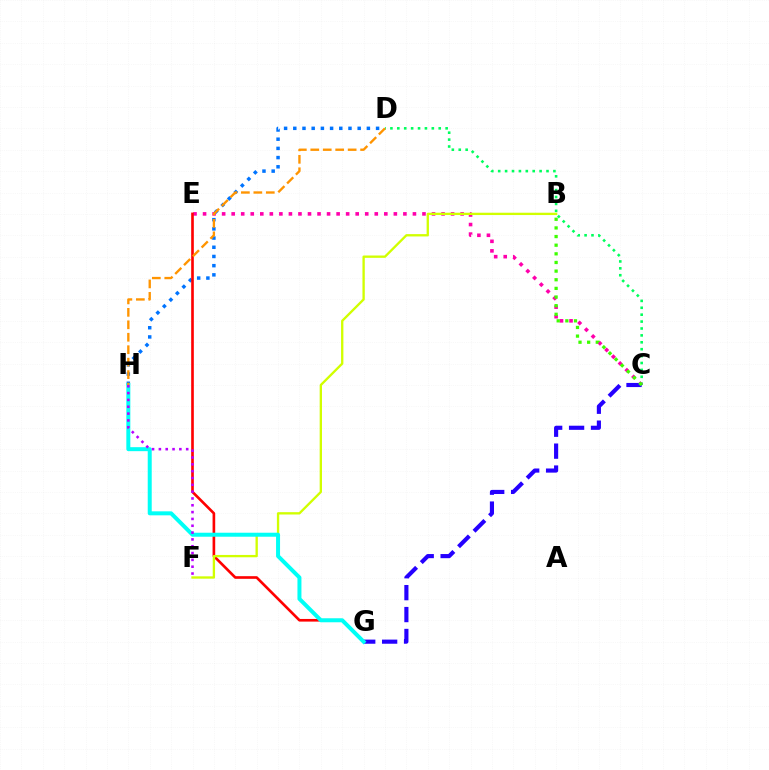{('C', 'D'): [{'color': '#00ff5c', 'line_style': 'dotted', 'thickness': 1.88}], ('C', 'E'): [{'color': '#ff00ac', 'line_style': 'dotted', 'thickness': 2.59}], ('D', 'H'): [{'color': '#0074ff', 'line_style': 'dotted', 'thickness': 2.5}, {'color': '#ff9400', 'line_style': 'dashed', 'thickness': 1.69}], ('E', 'G'): [{'color': '#ff0000', 'line_style': 'solid', 'thickness': 1.9}], ('C', 'G'): [{'color': '#2500ff', 'line_style': 'dashed', 'thickness': 2.98}], ('B', 'F'): [{'color': '#d1ff00', 'line_style': 'solid', 'thickness': 1.68}], ('G', 'H'): [{'color': '#00fff6', 'line_style': 'solid', 'thickness': 2.87}], ('F', 'H'): [{'color': '#b900ff', 'line_style': 'dotted', 'thickness': 1.85}], ('B', 'C'): [{'color': '#3dff00', 'line_style': 'dotted', 'thickness': 2.35}]}